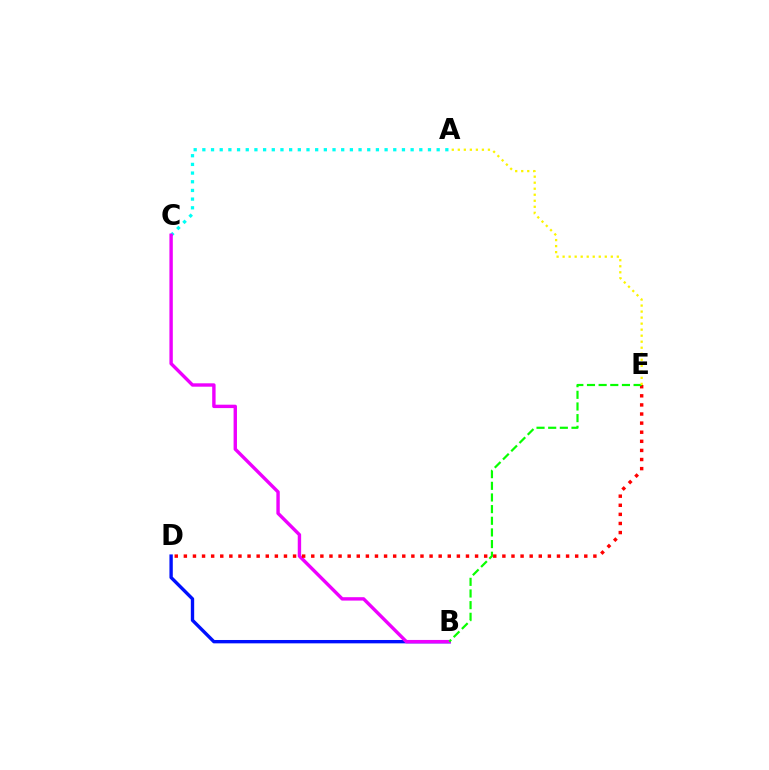{('A', 'C'): [{'color': '#00fff6', 'line_style': 'dotted', 'thickness': 2.36}], ('B', 'D'): [{'color': '#0010ff', 'line_style': 'solid', 'thickness': 2.42}], ('B', 'C'): [{'color': '#ee00ff', 'line_style': 'solid', 'thickness': 2.44}], ('D', 'E'): [{'color': '#ff0000', 'line_style': 'dotted', 'thickness': 2.47}], ('B', 'E'): [{'color': '#08ff00', 'line_style': 'dashed', 'thickness': 1.58}], ('A', 'E'): [{'color': '#fcf500', 'line_style': 'dotted', 'thickness': 1.64}]}